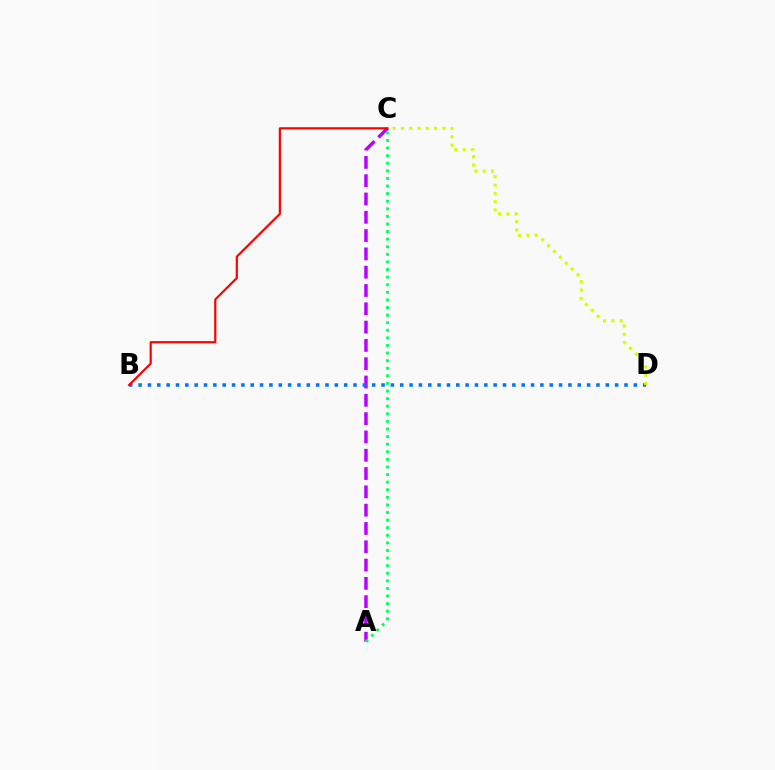{('A', 'C'): [{'color': '#b900ff', 'line_style': 'dashed', 'thickness': 2.49}, {'color': '#00ff5c', 'line_style': 'dotted', 'thickness': 2.06}], ('B', 'D'): [{'color': '#0074ff', 'line_style': 'dotted', 'thickness': 2.54}], ('C', 'D'): [{'color': '#d1ff00', 'line_style': 'dotted', 'thickness': 2.26}], ('B', 'C'): [{'color': '#ff0000', 'line_style': 'solid', 'thickness': 1.58}]}